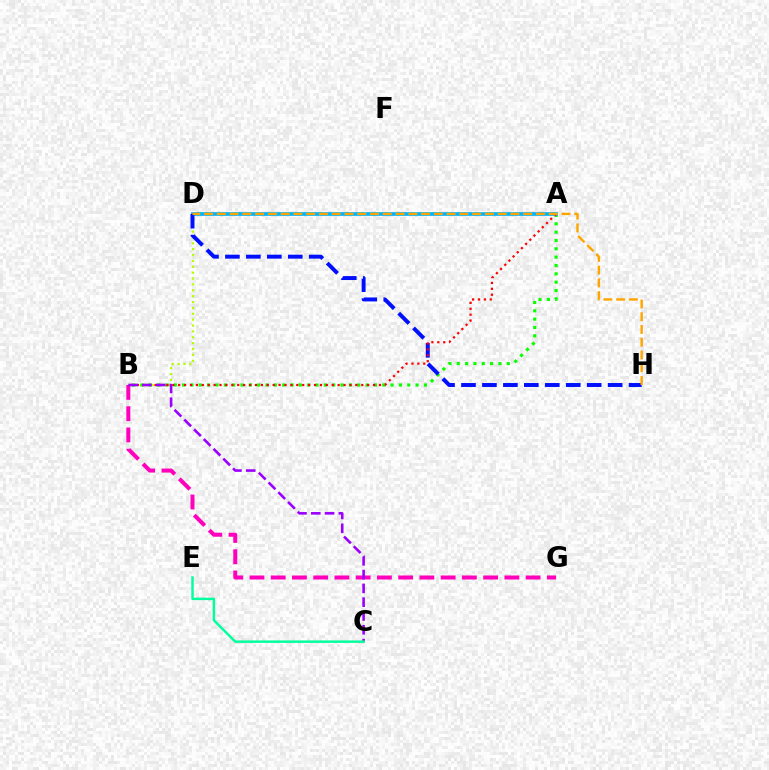{('B', 'D'): [{'color': '#b3ff00', 'line_style': 'dotted', 'thickness': 1.6}], ('A', 'B'): [{'color': '#08ff00', 'line_style': 'dotted', 'thickness': 2.27}, {'color': '#ff0000', 'line_style': 'dotted', 'thickness': 1.6}], ('A', 'D'): [{'color': '#00b5ff', 'line_style': 'solid', 'thickness': 2.67}], ('D', 'H'): [{'color': '#0010ff', 'line_style': 'dashed', 'thickness': 2.85}, {'color': '#ffa500', 'line_style': 'dashed', 'thickness': 1.73}], ('B', 'G'): [{'color': '#ff00bd', 'line_style': 'dashed', 'thickness': 2.89}], ('B', 'C'): [{'color': '#9b00ff', 'line_style': 'dashed', 'thickness': 1.87}], ('C', 'E'): [{'color': '#00ff9d', 'line_style': 'solid', 'thickness': 1.76}]}